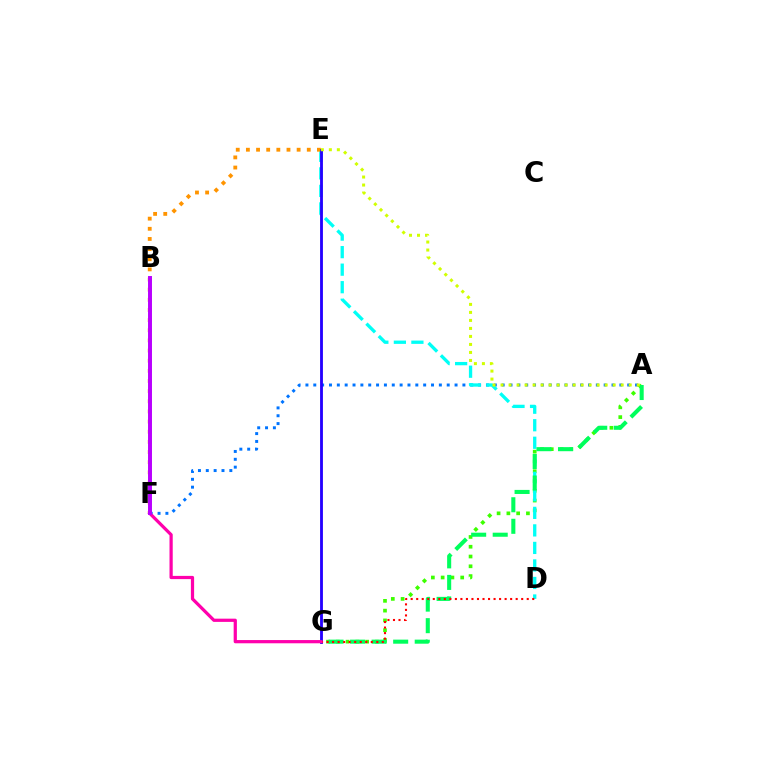{('A', 'F'): [{'color': '#0074ff', 'line_style': 'dotted', 'thickness': 2.13}], ('A', 'G'): [{'color': '#3dff00', 'line_style': 'dotted', 'thickness': 2.66}, {'color': '#00ff5c', 'line_style': 'dashed', 'thickness': 2.93}], ('D', 'E'): [{'color': '#00fff6', 'line_style': 'dashed', 'thickness': 2.38}], ('E', 'F'): [{'color': '#ff9400', 'line_style': 'dotted', 'thickness': 2.76}], ('E', 'G'): [{'color': '#2500ff', 'line_style': 'solid', 'thickness': 2.04}], ('D', 'G'): [{'color': '#ff0000', 'line_style': 'dotted', 'thickness': 1.5}], ('A', 'E'): [{'color': '#d1ff00', 'line_style': 'dotted', 'thickness': 2.18}], ('F', 'G'): [{'color': '#ff00ac', 'line_style': 'solid', 'thickness': 2.32}], ('B', 'F'): [{'color': '#b900ff', 'line_style': 'solid', 'thickness': 2.84}]}